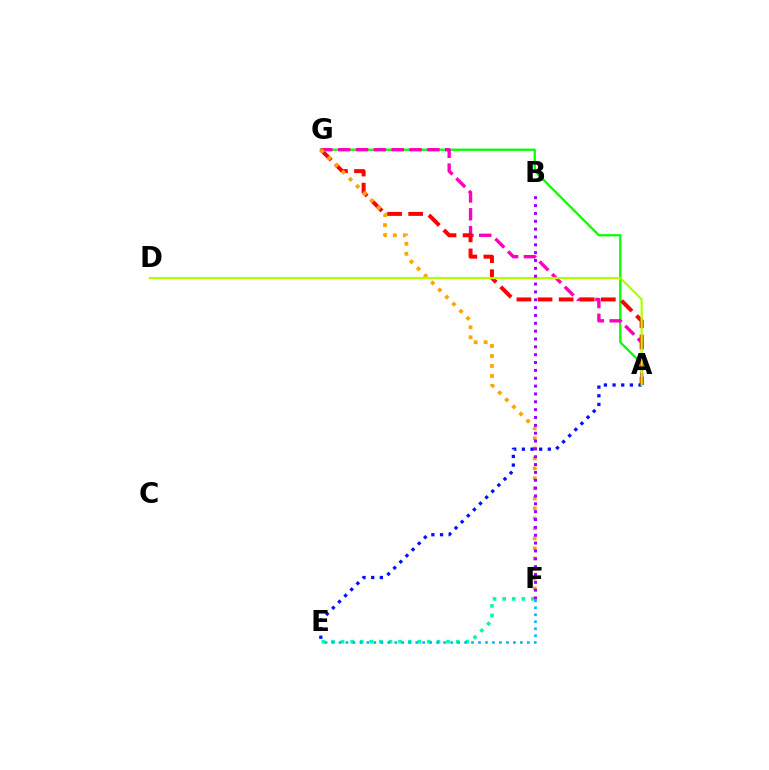{('E', 'F'): [{'color': '#00ff9d', 'line_style': 'dotted', 'thickness': 2.61}, {'color': '#00b5ff', 'line_style': 'dotted', 'thickness': 1.9}], ('A', 'G'): [{'color': '#08ff00', 'line_style': 'solid', 'thickness': 1.63}, {'color': '#ff00bd', 'line_style': 'dashed', 'thickness': 2.42}, {'color': '#ff0000', 'line_style': 'dashed', 'thickness': 2.87}], ('F', 'G'): [{'color': '#ffa500', 'line_style': 'dotted', 'thickness': 2.72}], ('A', 'E'): [{'color': '#0010ff', 'line_style': 'dotted', 'thickness': 2.35}], ('A', 'D'): [{'color': '#b3ff00', 'line_style': 'solid', 'thickness': 1.59}], ('B', 'F'): [{'color': '#9b00ff', 'line_style': 'dotted', 'thickness': 2.13}]}